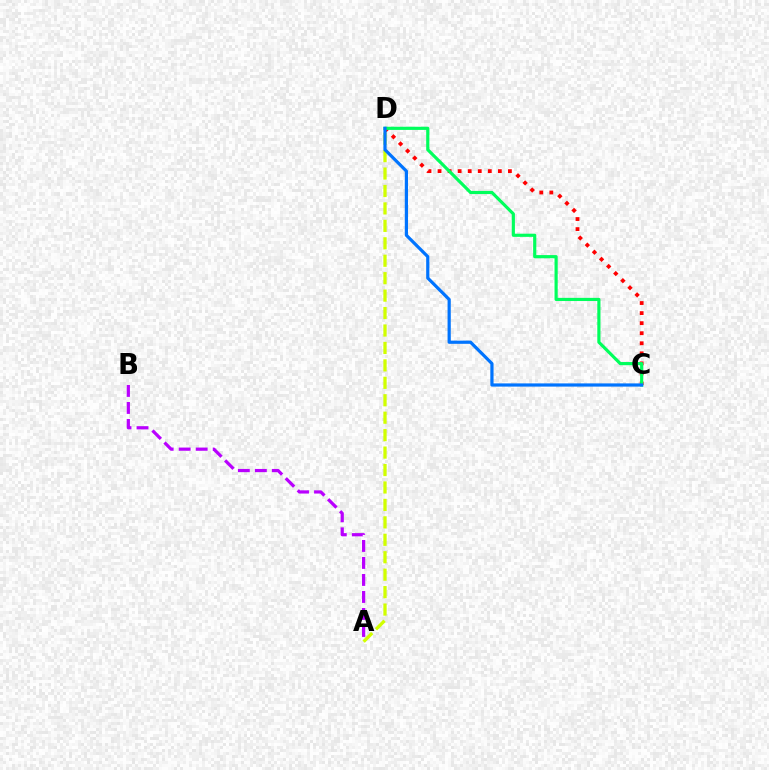{('C', 'D'): [{'color': '#ff0000', 'line_style': 'dotted', 'thickness': 2.73}, {'color': '#00ff5c', 'line_style': 'solid', 'thickness': 2.28}, {'color': '#0074ff', 'line_style': 'solid', 'thickness': 2.3}], ('A', 'D'): [{'color': '#d1ff00', 'line_style': 'dashed', 'thickness': 2.37}], ('A', 'B'): [{'color': '#b900ff', 'line_style': 'dashed', 'thickness': 2.31}]}